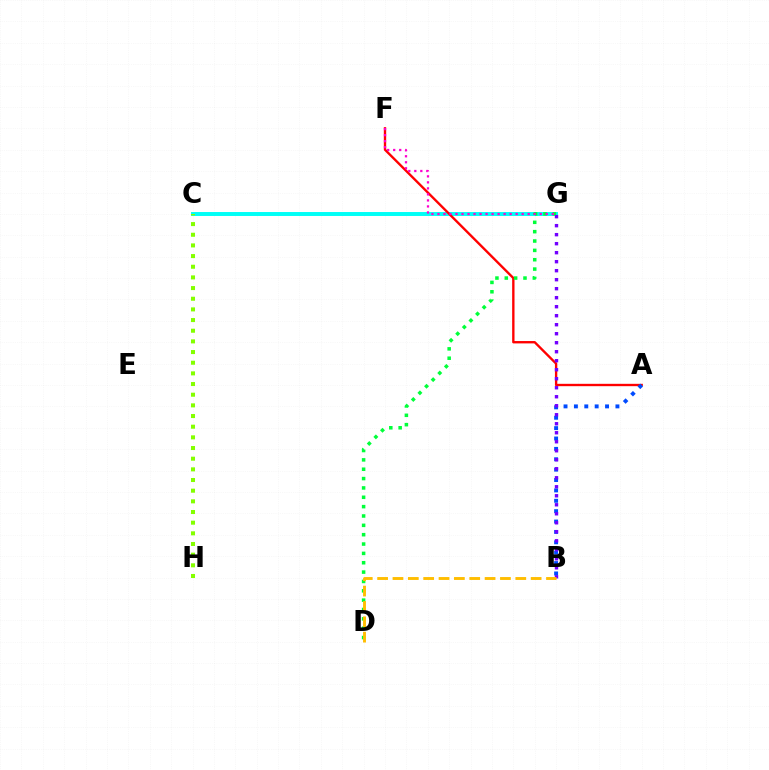{('C', 'G'): [{'color': '#00fff6', 'line_style': 'solid', 'thickness': 2.84}], ('A', 'F'): [{'color': '#ff0000', 'line_style': 'solid', 'thickness': 1.7}], ('A', 'B'): [{'color': '#004bff', 'line_style': 'dotted', 'thickness': 2.82}], ('D', 'G'): [{'color': '#00ff39', 'line_style': 'dotted', 'thickness': 2.54}], ('B', 'G'): [{'color': '#7200ff', 'line_style': 'dotted', 'thickness': 2.45}], ('B', 'D'): [{'color': '#ffbd00', 'line_style': 'dashed', 'thickness': 2.09}], ('C', 'H'): [{'color': '#84ff00', 'line_style': 'dotted', 'thickness': 2.9}], ('F', 'G'): [{'color': '#ff00cf', 'line_style': 'dotted', 'thickness': 1.63}]}